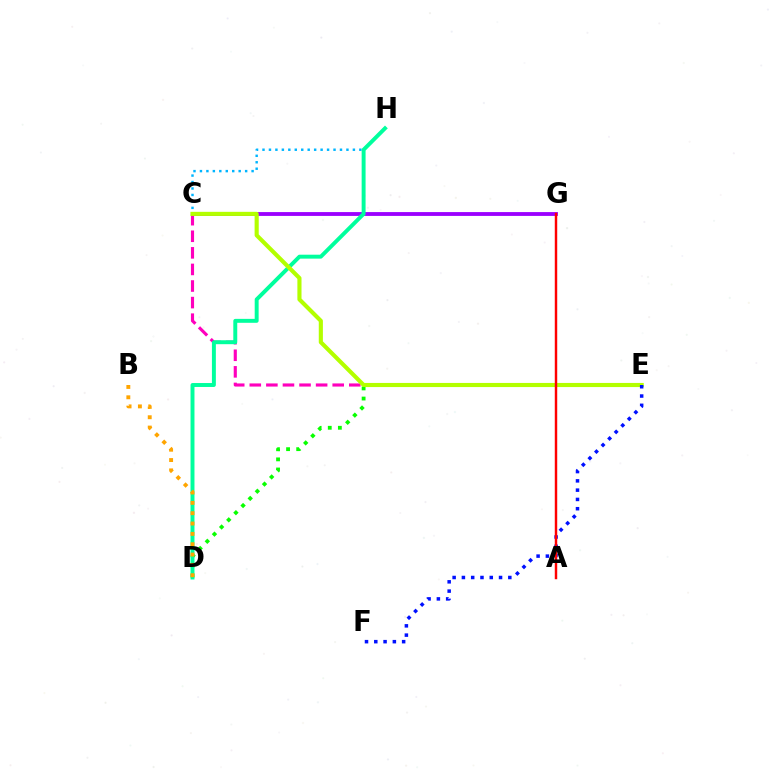{('D', 'E'): [{'color': '#08ff00', 'line_style': 'dotted', 'thickness': 2.75}], ('C', 'H'): [{'color': '#00b5ff', 'line_style': 'dotted', 'thickness': 1.75}], ('C', 'G'): [{'color': '#9b00ff', 'line_style': 'solid', 'thickness': 2.76}], ('C', 'E'): [{'color': '#ff00bd', 'line_style': 'dashed', 'thickness': 2.25}, {'color': '#b3ff00', 'line_style': 'solid', 'thickness': 2.97}], ('D', 'H'): [{'color': '#00ff9d', 'line_style': 'solid', 'thickness': 2.83}], ('B', 'D'): [{'color': '#ffa500', 'line_style': 'dotted', 'thickness': 2.81}], ('E', 'F'): [{'color': '#0010ff', 'line_style': 'dotted', 'thickness': 2.52}], ('A', 'G'): [{'color': '#ff0000', 'line_style': 'solid', 'thickness': 1.76}]}